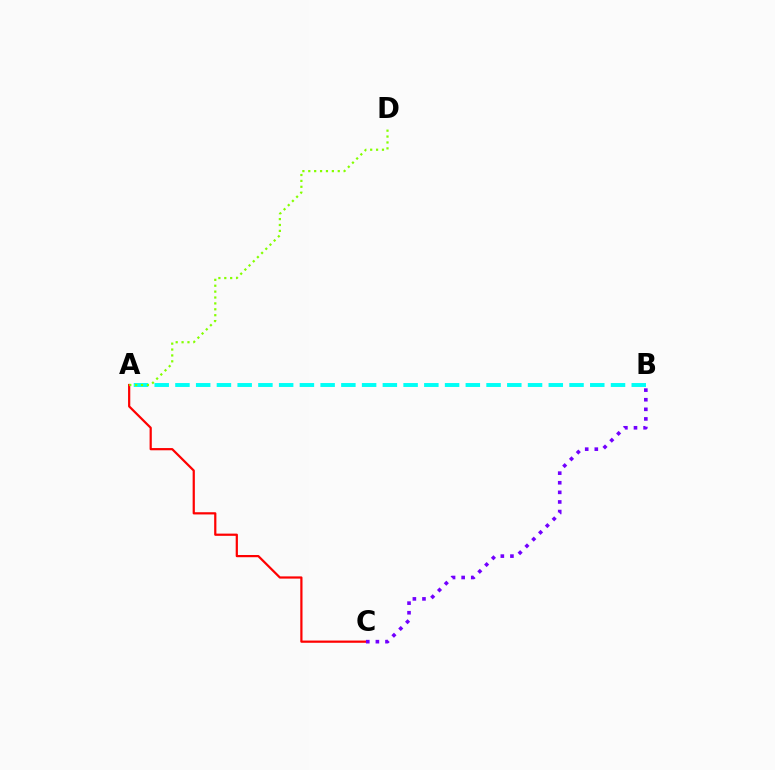{('A', 'C'): [{'color': '#ff0000', 'line_style': 'solid', 'thickness': 1.6}], ('A', 'B'): [{'color': '#00fff6', 'line_style': 'dashed', 'thickness': 2.82}], ('A', 'D'): [{'color': '#84ff00', 'line_style': 'dotted', 'thickness': 1.6}], ('B', 'C'): [{'color': '#7200ff', 'line_style': 'dotted', 'thickness': 2.61}]}